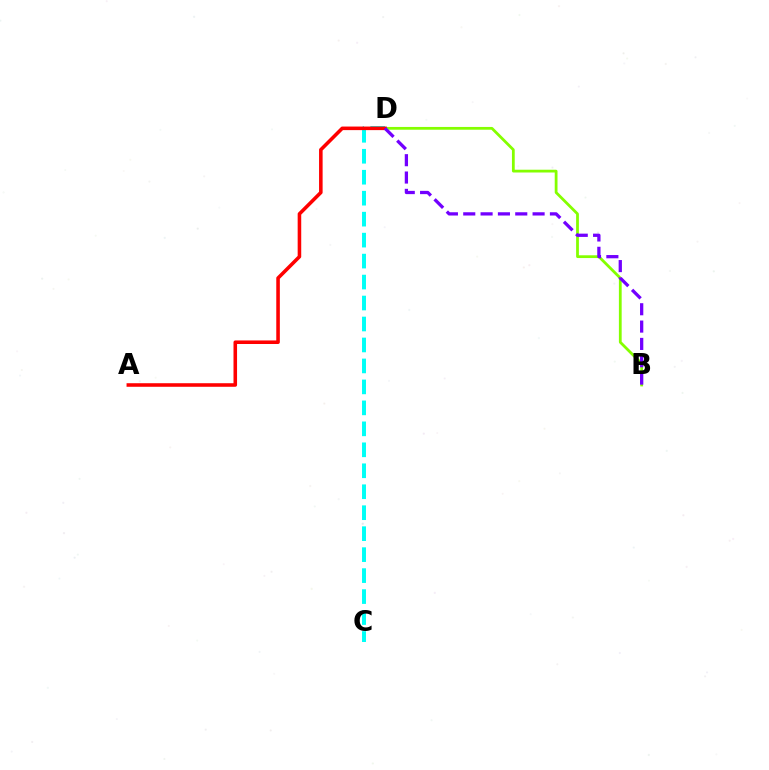{('B', 'D'): [{'color': '#84ff00', 'line_style': 'solid', 'thickness': 2.0}, {'color': '#7200ff', 'line_style': 'dashed', 'thickness': 2.36}], ('C', 'D'): [{'color': '#00fff6', 'line_style': 'dashed', 'thickness': 2.85}], ('A', 'D'): [{'color': '#ff0000', 'line_style': 'solid', 'thickness': 2.57}]}